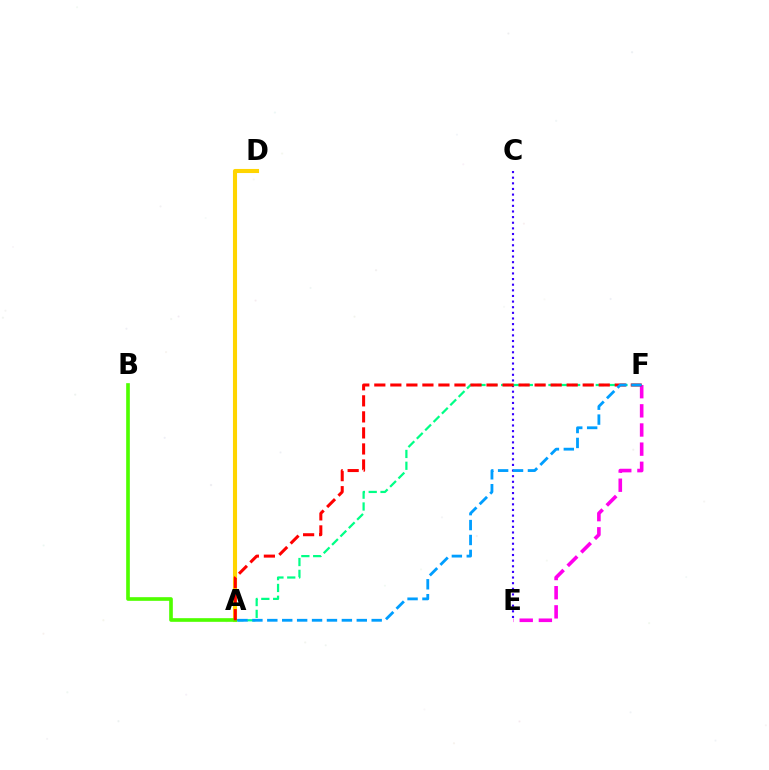{('C', 'E'): [{'color': '#3700ff', 'line_style': 'dotted', 'thickness': 1.53}], ('A', 'D'): [{'color': '#ffd500', 'line_style': 'solid', 'thickness': 2.95}], ('A', 'F'): [{'color': '#00ff86', 'line_style': 'dashed', 'thickness': 1.61}, {'color': '#ff0000', 'line_style': 'dashed', 'thickness': 2.18}, {'color': '#009eff', 'line_style': 'dashed', 'thickness': 2.03}], ('A', 'B'): [{'color': '#4fff00', 'line_style': 'solid', 'thickness': 2.63}], ('E', 'F'): [{'color': '#ff00ed', 'line_style': 'dashed', 'thickness': 2.6}]}